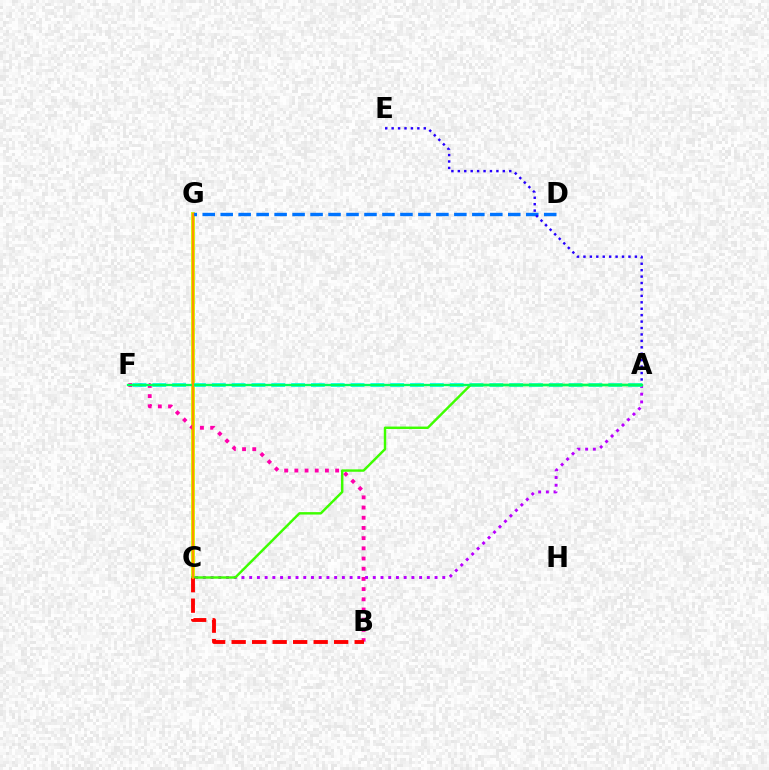{('C', 'G'): [{'color': '#d1ff00', 'line_style': 'solid', 'thickness': 2.81}, {'color': '#ff9400', 'line_style': 'solid', 'thickness': 1.62}], ('B', 'F'): [{'color': '#ff00ac', 'line_style': 'dotted', 'thickness': 2.77}], ('A', 'C'): [{'color': '#b900ff', 'line_style': 'dotted', 'thickness': 2.1}, {'color': '#3dff00', 'line_style': 'solid', 'thickness': 1.75}], ('D', 'G'): [{'color': '#0074ff', 'line_style': 'dashed', 'thickness': 2.44}], ('A', 'F'): [{'color': '#00fff6', 'line_style': 'dashed', 'thickness': 2.69}, {'color': '#00ff5c', 'line_style': 'solid', 'thickness': 1.69}], ('B', 'C'): [{'color': '#ff0000', 'line_style': 'dashed', 'thickness': 2.79}], ('A', 'E'): [{'color': '#2500ff', 'line_style': 'dotted', 'thickness': 1.75}]}